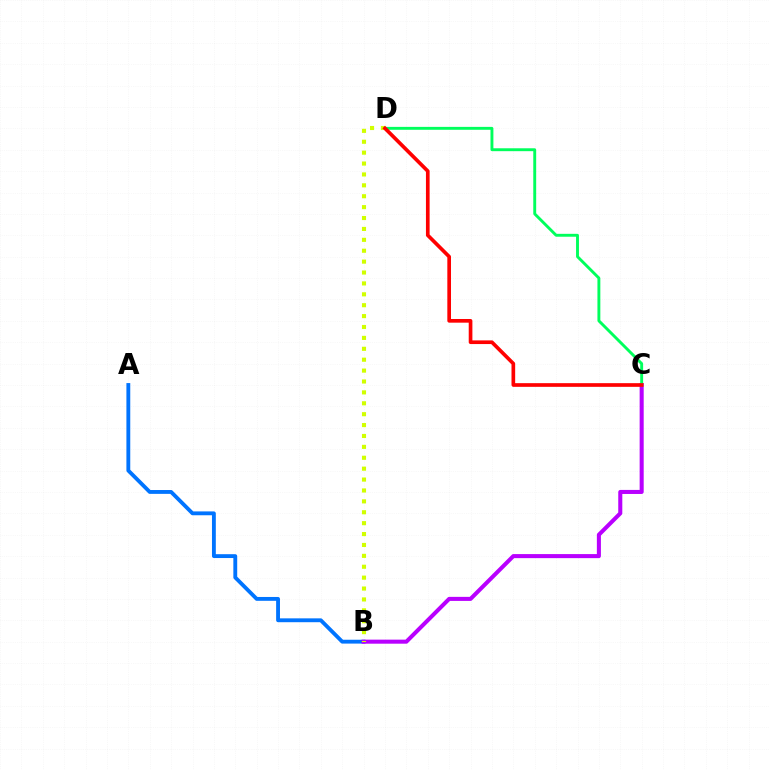{('A', 'B'): [{'color': '#0074ff', 'line_style': 'solid', 'thickness': 2.77}], ('B', 'C'): [{'color': '#b900ff', 'line_style': 'solid', 'thickness': 2.92}], ('C', 'D'): [{'color': '#00ff5c', 'line_style': 'solid', 'thickness': 2.09}, {'color': '#ff0000', 'line_style': 'solid', 'thickness': 2.64}], ('B', 'D'): [{'color': '#d1ff00', 'line_style': 'dotted', 'thickness': 2.96}]}